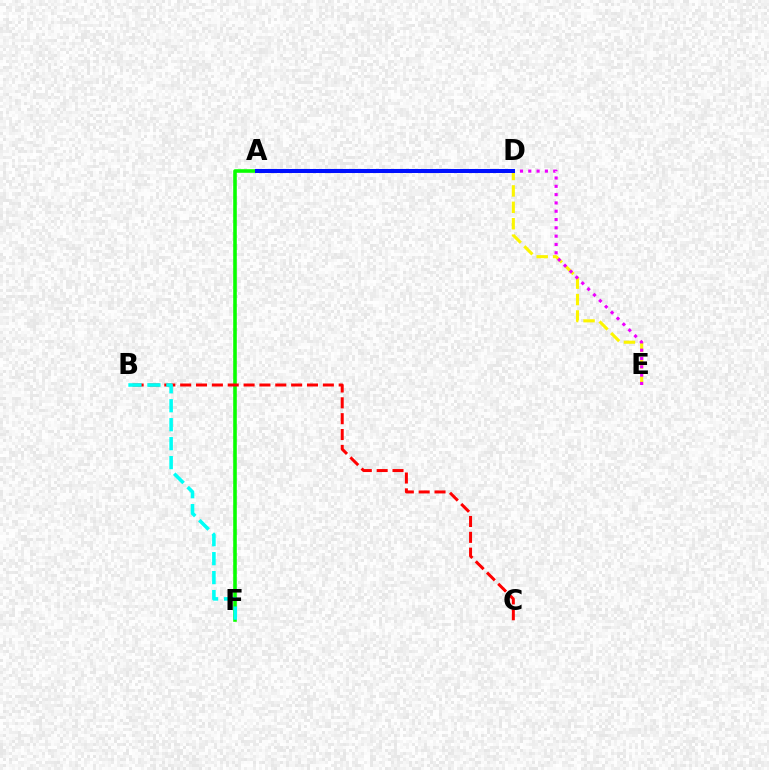{('D', 'E'): [{'color': '#fcf500', 'line_style': 'dashed', 'thickness': 2.23}, {'color': '#ee00ff', 'line_style': 'dotted', 'thickness': 2.26}], ('A', 'F'): [{'color': '#08ff00', 'line_style': 'solid', 'thickness': 2.58}], ('B', 'C'): [{'color': '#ff0000', 'line_style': 'dashed', 'thickness': 2.15}], ('B', 'F'): [{'color': '#00fff6', 'line_style': 'dashed', 'thickness': 2.58}], ('A', 'D'): [{'color': '#0010ff', 'line_style': 'solid', 'thickness': 2.9}]}